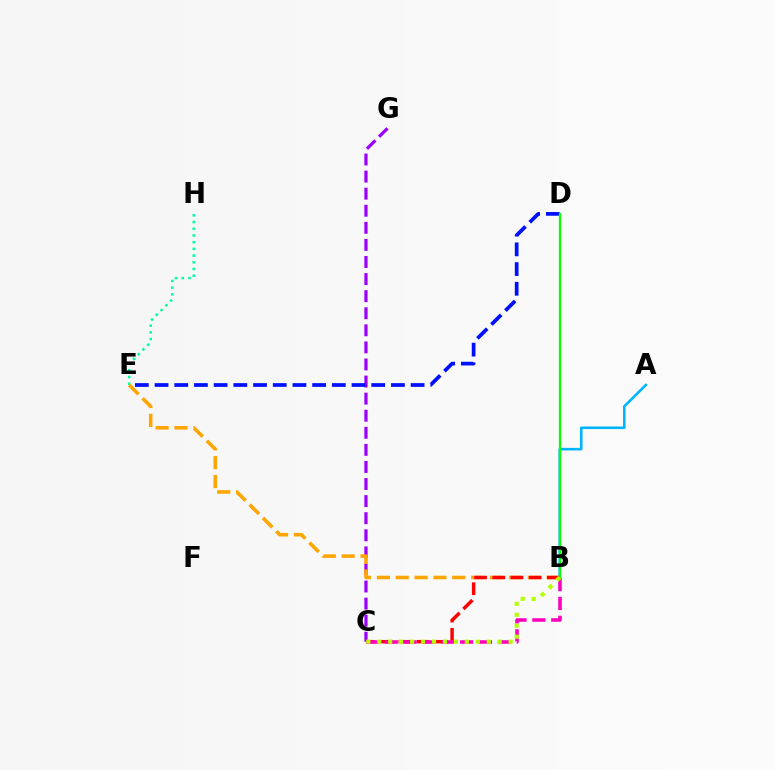{('E', 'H'): [{'color': '#00ff9d', 'line_style': 'dotted', 'thickness': 1.82}], ('C', 'G'): [{'color': '#9b00ff', 'line_style': 'dashed', 'thickness': 2.32}], ('B', 'E'): [{'color': '#ffa500', 'line_style': 'dashed', 'thickness': 2.56}], ('A', 'B'): [{'color': '#00b5ff', 'line_style': 'solid', 'thickness': 1.86}], ('B', 'C'): [{'color': '#ff0000', 'line_style': 'dashed', 'thickness': 2.47}, {'color': '#ff00bd', 'line_style': 'dashed', 'thickness': 2.56}, {'color': '#b3ff00', 'line_style': 'dotted', 'thickness': 2.98}], ('D', 'E'): [{'color': '#0010ff', 'line_style': 'dashed', 'thickness': 2.68}], ('B', 'D'): [{'color': '#08ff00', 'line_style': 'solid', 'thickness': 1.63}]}